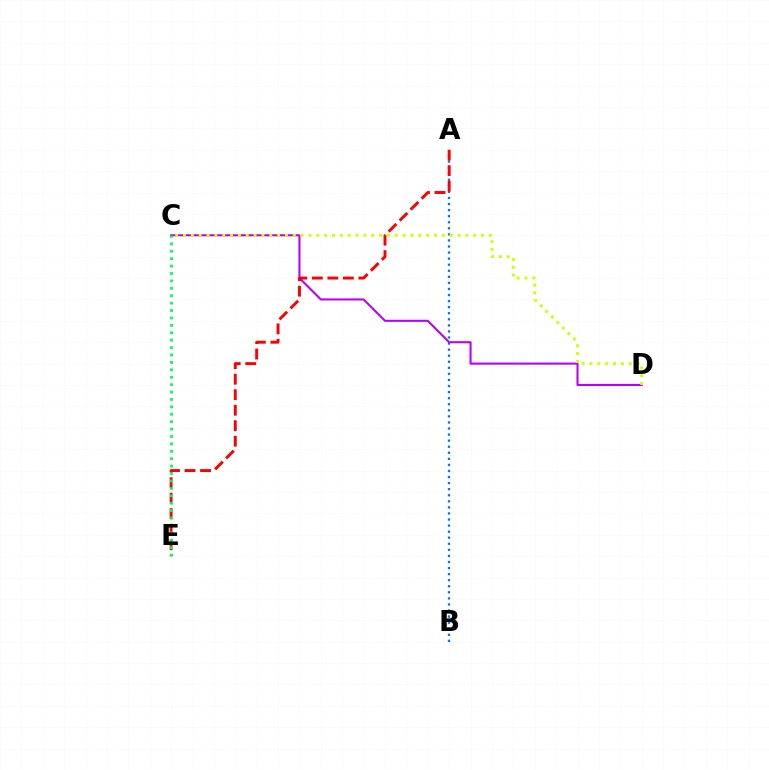{('A', 'B'): [{'color': '#0074ff', 'line_style': 'dotted', 'thickness': 1.65}], ('C', 'D'): [{'color': '#b900ff', 'line_style': 'solid', 'thickness': 1.5}, {'color': '#d1ff00', 'line_style': 'dotted', 'thickness': 2.13}], ('A', 'E'): [{'color': '#ff0000', 'line_style': 'dashed', 'thickness': 2.11}], ('C', 'E'): [{'color': '#00ff5c', 'line_style': 'dotted', 'thickness': 2.01}]}